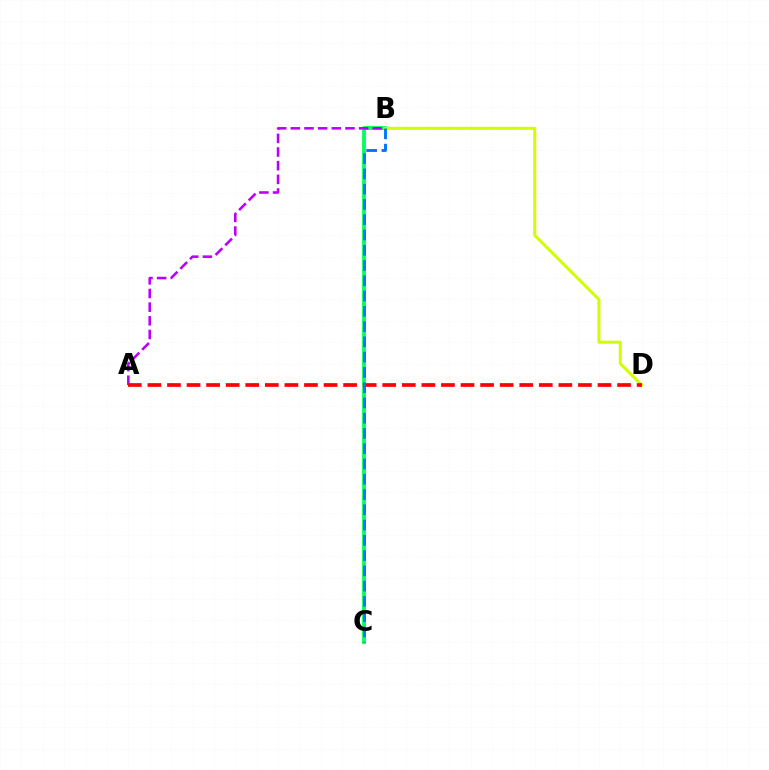{('B', 'C'): [{'color': '#00ff5c', 'line_style': 'solid', 'thickness': 2.74}, {'color': '#0074ff', 'line_style': 'dashed', 'thickness': 2.07}], ('B', 'D'): [{'color': '#d1ff00', 'line_style': 'solid', 'thickness': 2.18}], ('A', 'B'): [{'color': '#b900ff', 'line_style': 'dashed', 'thickness': 1.86}], ('A', 'D'): [{'color': '#ff0000', 'line_style': 'dashed', 'thickness': 2.66}]}